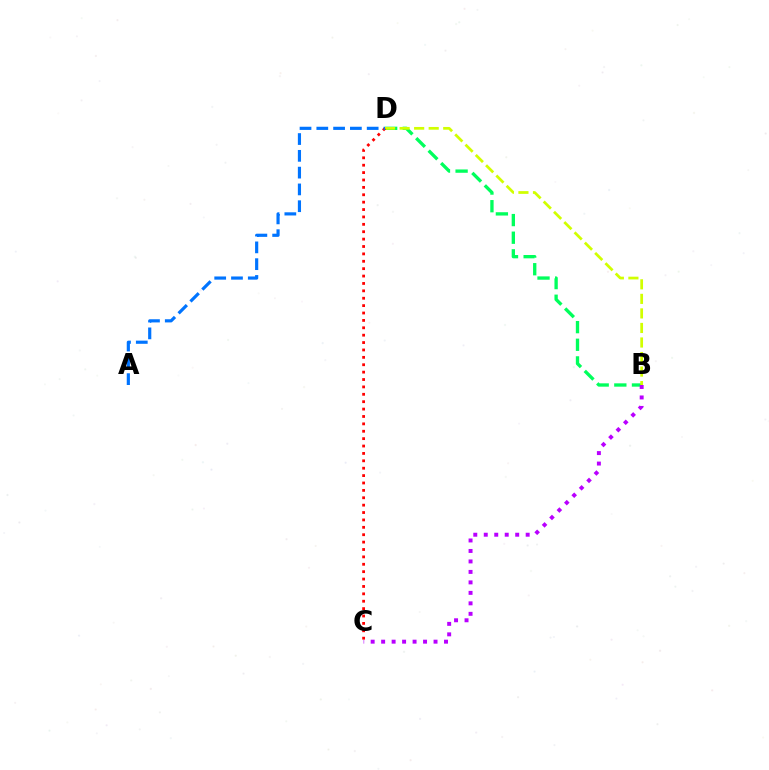{('B', 'D'): [{'color': '#00ff5c', 'line_style': 'dashed', 'thickness': 2.4}, {'color': '#d1ff00', 'line_style': 'dashed', 'thickness': 1.98}], ('B', 'C'): [{'color': '#b900ff', 'line_style': 'dotted', 'thickness': 2.85}], ('C', 'D'): [{'color': '#ff0000', 'line_style': 'dotted', 'thickness': 2.01}], ('A', 'D'): [{'color': '#0074ff', 'line_style': 'dashed', 'thickness': 2.28}]}